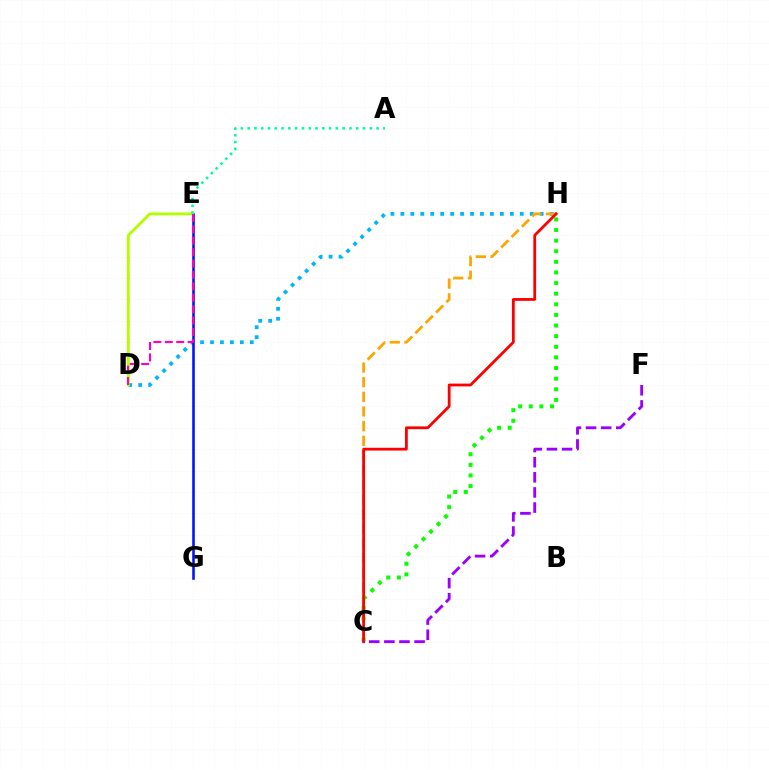{('C', 'H'): [{'color': '#08ff00', 'line_style': 'dotted', 'thickness': 2.88}, {'color': '#ffa500', 'line_style': 'dashed', 'thickness': 1.99}, {'color': '#ff0000', 'line_style': 'solid', 'thickness': 2.01}], ('D', 'H'): [{'color': '#00b5ff', 'line_style': 'dotted', 'thickness': 2.7}], ('E', 'G'): [{'color': '#0010ff', 'line_style': 'solid', 'thickness': 1.85}], ('D', 'E'): [{'color': '#b3ff00', 'line_style': 'solid', 'thickness': 2.07}, {'color': '#ff00bd', 'line_style': 'dashed', 'thickness': 1.55}], ('A', 'E'): [{'color': '#00ff9d', 'line_style': 'dotted', 'thickness': 1.84}], ('C', 'F'): [{'color': '#9b00ff', 'line_style': 'dashed', 'thickness': 2.05}]}